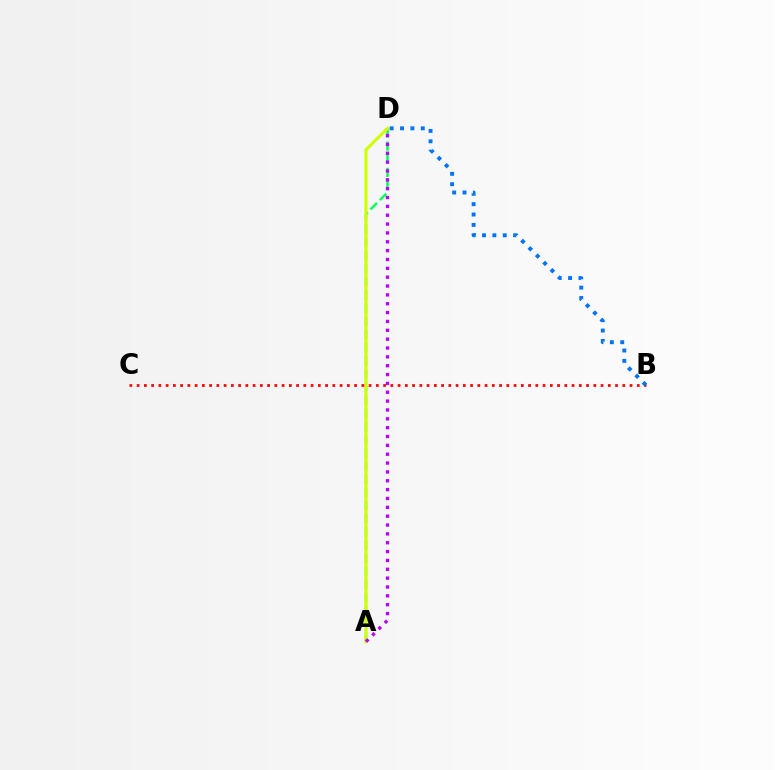{('A', 'D'): [{'color': '#00ff5c', 'line_style': 'dashed', 'thickness': 1.79}, {'color': '#d1ff00', 'line_style': 'solid', 'thickness': 2.23}, {'color': '#b900ff', 'line_style': 'dotted', 'thickness': 2.4}], ('B', 'C'): [{'color': '#ff0000', 'line_style': 'dotted', 'thickness': 1.97}], ('B', 'D'): [{'color': '#0074ff', 'line_style': 'dotted', 'thickness': 2.82}]}